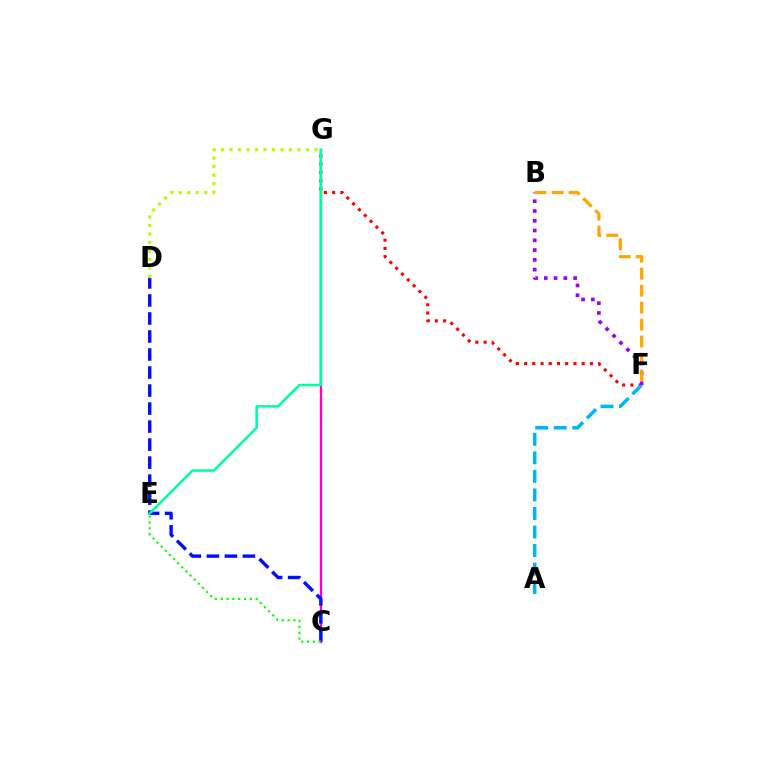{('F', 'G'): [{'color': '#ff0000', 'line_style': 'dotted', 'thickness': 2.23}], ('C', 'G'): [{'color': '#ff00bd', 'line_style': 'solid', 'thickness': 1.67}], ('C', 'D'): [{'color': '#0010ff', 'line_style': 'dashed', 'thickness': 2.45}], ('D', 'G'): [{'color': '#b3ff00', 'line_style': 'dotted', 'thickness': 2.31}], ('A', 'F'): [{'color': '#00b5ff', 'line_style': 'dashed', 'thickness': 2.52}], ('C', 'E'): [{'color': '#08ff00', 'line_style': 'dotted', 'thickness': 1.58}], ('E', 'G'): [{'color': '#00ff9d', 'line_style': 'solid', 'thickness': 1.83}], ('B', 'F'): [{'color': '#9b00ff', 'line_style': 'dotted', 'thickness': 2.65}, {'color': '#ffa500', 'line_style': 'dashed', 'thickness': 2.31}]}